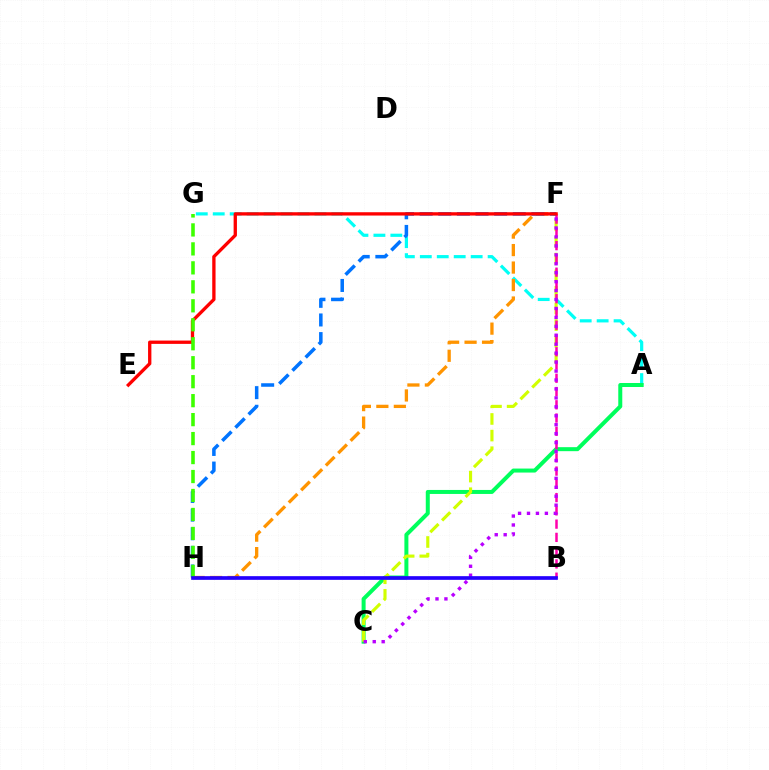{('A', 'G'): [{'color': '#00fff6', 'line_style': 'dashed', 'thickness': 2.3}], ('A', 'C'): [{'color': '#00ff5c', 'line_style': 'solid', 'thickness': 2.88}], ('F', 'H'): [{'color': '#ff9400', 'line_style': 'dashed', 'thickness': 2.37}, {'color': '#0074ff', 'line_style': 'dashed', 'thickness': 2.53}], ('C', 'F'): [{'color': '#d1ff00', 'line_style': 'dashed', 'thickness': 2.26}, {'color': '#b900ff', 'line_style': 'dotted', 'thickness': 2.43}], ('B', 'F'): [{'color': '#ff00ac', 'line_style': 'dashed', 'thickness': 1.8}], ('E', 'F'): [{'color': '#ff0000', 'line_style': 'solid', 'thickness': 2.39}], ('G', 'H'): [{'color': '#3dff00', 'line_style': 'dashed', 'thickness': 2.58}], ('B', 'H'): [{'color': '#2500ff', 'line_style': 'solid', 'thickness': 2.65}]}